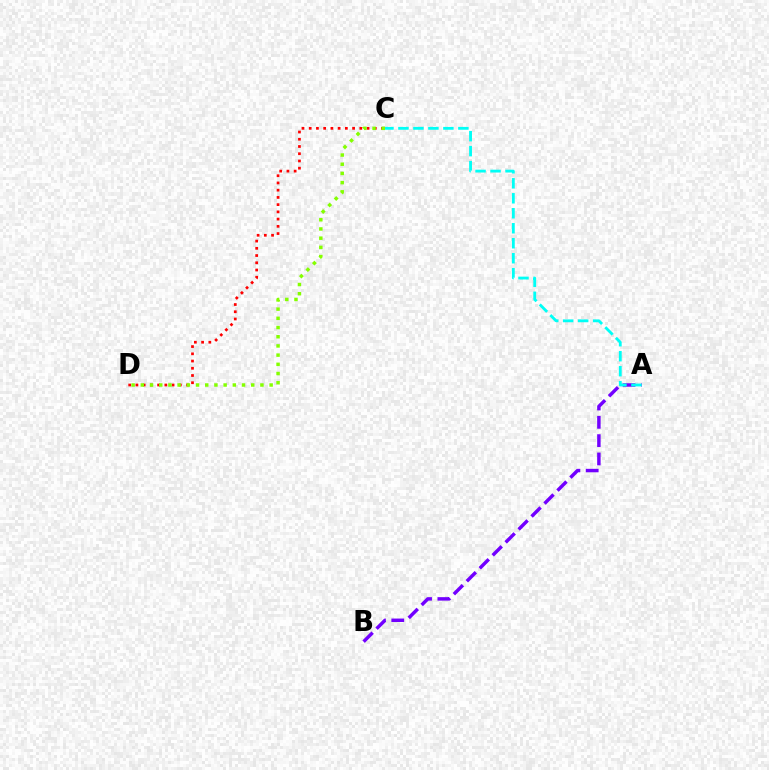{('A', 'B'): [{'color': '#7200ff', 'line_style': 'dashed', 'thickness': 2.49}], ('C', 'D'): [{'color': '#ff0000', 'line_style': 'dotted', 'thickness': 1.96}, {'color': '#84ff00', 'line_style': 'dotted', 'thickness': 2.5}], ('A', 'C'): [{'color': '#00fff6', 'line_style': 'dashed', 'thickness': 2.04}]}